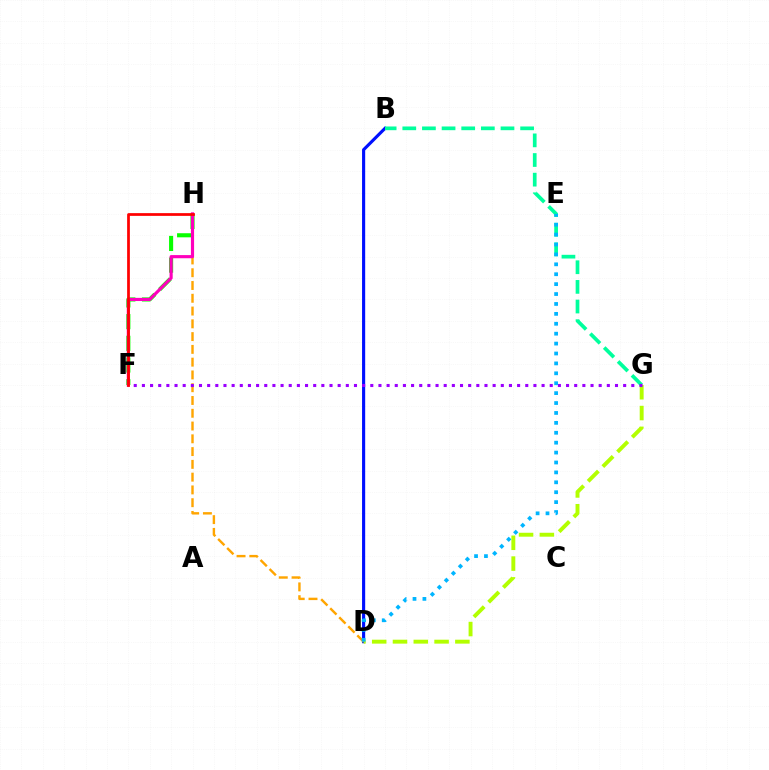{('B', 'D'): [{'color': '#0010ff', 'line_style': 'solid', 'thickness': 2.25}], ('F', 'H'): [{'color': '#08ff00', 'line_style': 'dashed', 'thickness': 2.95}, {'color': '#ff00bd', 'line_style': 'solid', 'thickness': 2.27}, {'color': '#ff0000', 'line_style': 'solid', 'thickness': 1.97}], ('D', 'H'): [{'color': '#ffa500', 'line_style': 'dashed', 'thickness': 1.74}], ('D', 'G'): [{'color': '#b3ff00', 'line_style': 'dashed', 'thickness': 2.83}], ('B', 'G'): [{'color': '#00ff9d', 'line_style': 'dashed', 'thickness': 2.67}], ('F', 'G'): [{'color': '#9b00ff', 'line_style': 'dotted', 'thickness': 2.22}], ('D', 'E'): [{'color': '#00b5ff', 'line_style': 'dotted', 'thickness': 2.69}]}